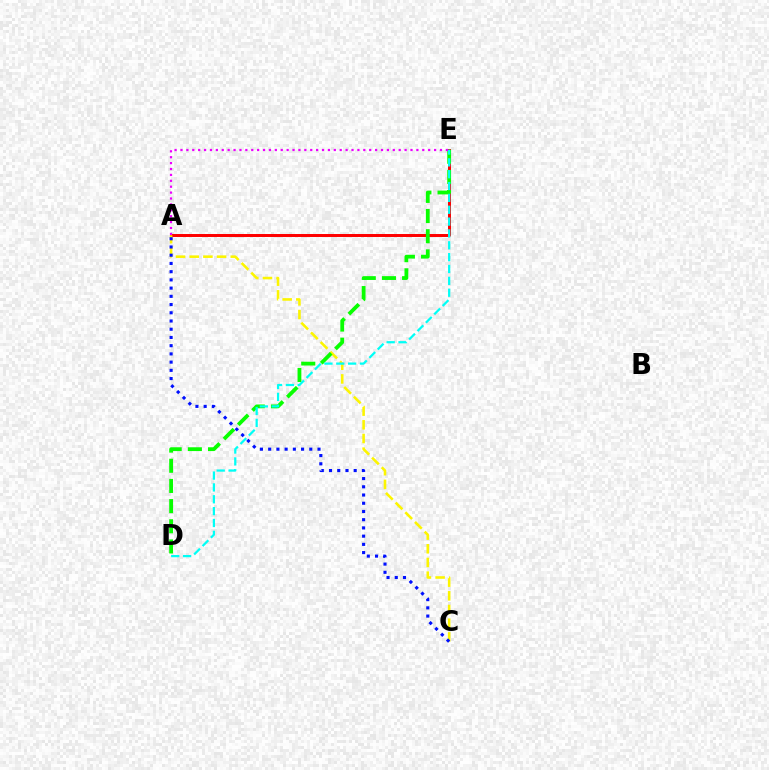{('A', 'E'): [{'color': '#ff0000', 'line_style': 'solid', 'thickness': 2.14}, {'color': '#ee00ff', 'line_style': 'dotted', 'thickness': 1.6}], ('A', 'C'): [{'color': '#fcf500', 'line_style': 'dashed', 'thickness': 1.86}, {'color': '#0010ff', 'line_style': 'dotted', 'thickness': 2.23}], ('D', 'E'): [{'color': '#08ff00', 'line_style': 'dashed', 'thickness': 2.74}, {'color': '#00fff6', 'line_style': 'dashed', 'thickness': 1.61}]}